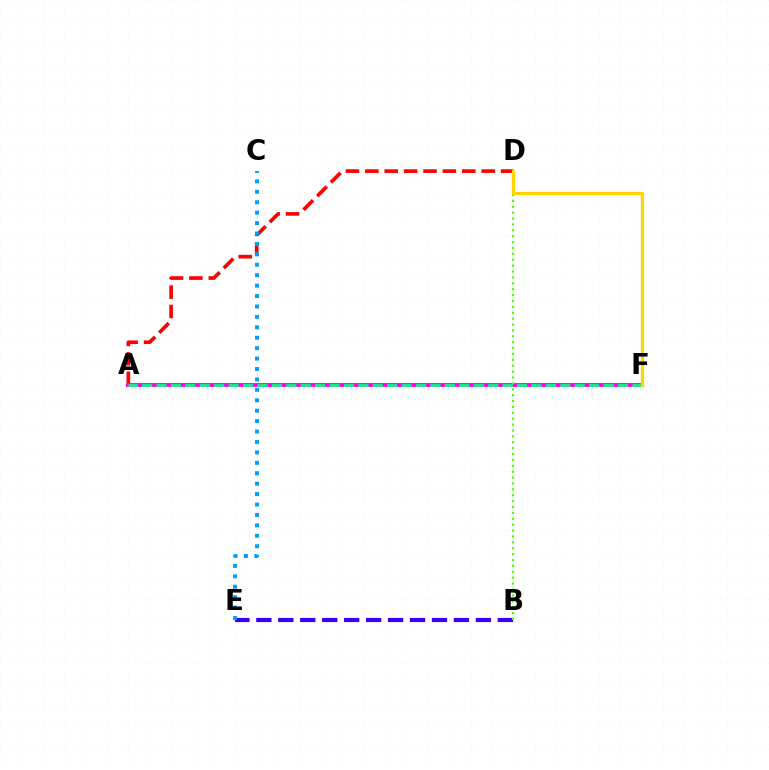{('A', 'D'): [{'color': '#ff0000', 'line_style': 'dashed', 'thickness': 2.64}], ('A', 'F'): [{'color': '#ff00ed', 'line_style': 'solid', 'thickness': 2.75}, {'color': '#00ff86', 'line_style': 'dashed', 'thickness': 1.96}], ('B', 'E'): [{'color': '#3700ff', 'line_style': 'dashed', 'thickness': 2.98}], ('B', 'D'): [{'color': '#4fff00', 'line_style': 'dotted', 'thickness': 1.6}], ('D', 'F'): [{'color': '#ffd500', 'line_style': 'solid', 'thickness': 2.35}], ('C', 'E'): [{'color': '#009eff', 'line_style': 'dotted', 'thickness': 2.83}]}